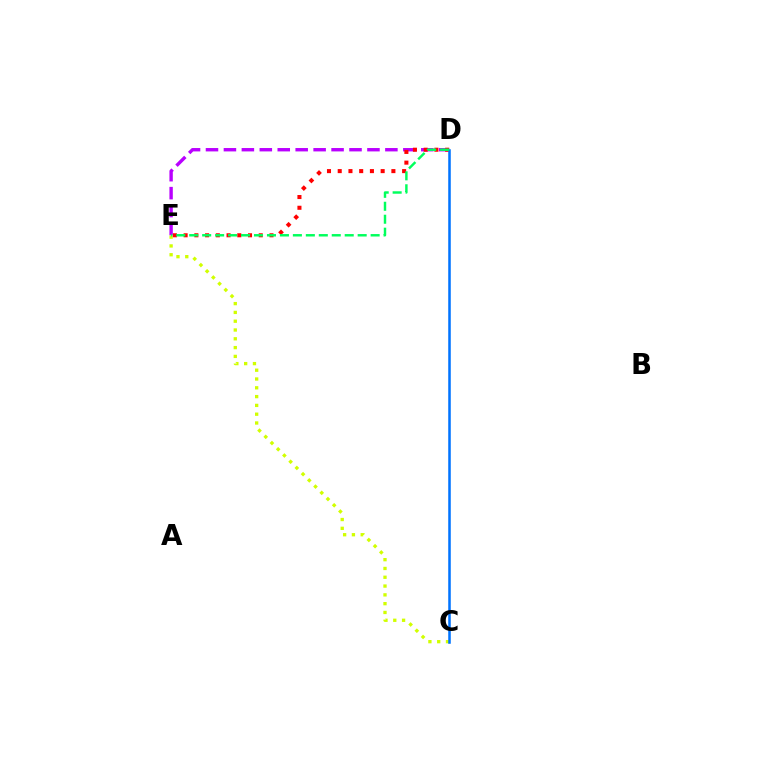{('C', 'E'): [{'color': '#d1ff00', 'line_style': 'dotted', 'thickness': 2.39}], ('D', 'E'): [{'color': '#b900ff', 'line_style': 'dashed', 'thickness': 2.44}, {'color': '#ff0000', 'line_style': 'dotted', 'thickness': 2.92}, {'color': '#00ff5c', 'line_style': 'dashed', 'thickness': 1.76}], ('C', 'D'): [{'color': '#0074ff', 'line_style': 'solid', 'thickness': 1.83}]}